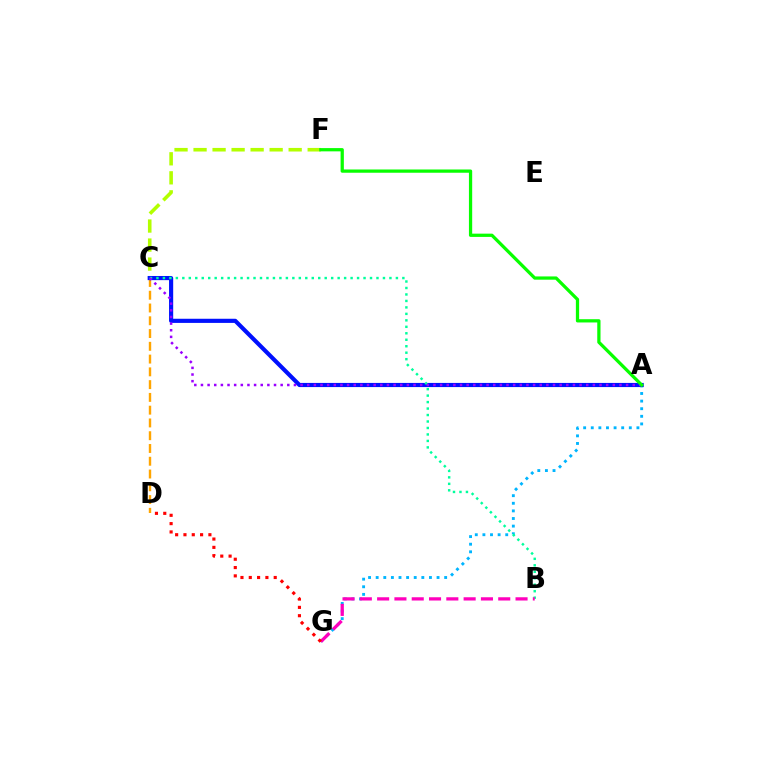{('C', 'F'): [{'color': '#b3ff00', 'line_style': 'dashed', 'thickness': 2.58}], ('C', 'D'): [{'color': '#ffa500', 'line_style': 'dashed', 'thickness': 1.73}], ('A', 'G'): [{'color': '#00b5ff', 'line_style': 'dotted', 'thickness': 2.07}], ('A', 'C'): [{'color': '#0010ff', 'line_style': 'solid', 'thickness': 2.98}, {'color': '#9b00ff', 'line_style': 'dotted', 'thickness': 1.8}], ('B', 'C'): [{'color': '#00ff9d', 'line_style': 'dotted', 'thickness': 1.76}], ('B', 'G'): [{'color': '#ff00bd', 'line_style': 'dashed', 'thickness': 2.35}], ('A', 'F'): [{'color': '#08ff00', 'line_style': 'solid', 'thickness': 2.34}], ('D', 'G'): [{'color': '#ff0000', 'line_style': 'dotted', 'thickness': 2.26}]}